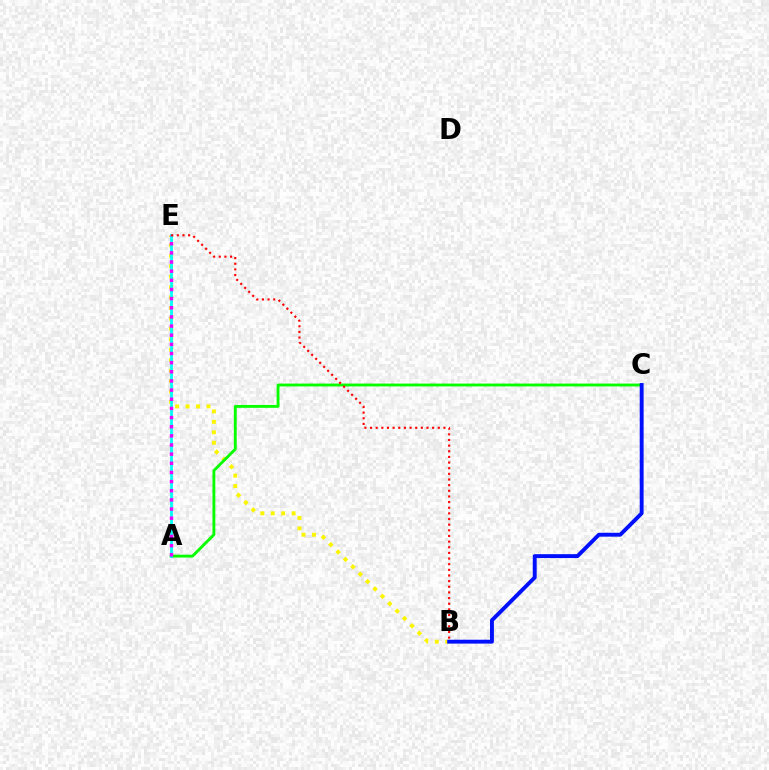{('B', 'E'): [{'color': '#fcf500', 'line_style': 'dotted', 'thickness': 2.84}, {'color': '#ff0000', 'line_style': 'dotted', 'thickness': 1.53}], ('A', 'C'): [{'color': '#08ff00', 'line_style': 'solid', 'thickness': 2.07}], ('A', 'E'): [{'color': '#00fff6', 'line_style': 'solid', 'thickness': 2.01}, {'color': '#ee00ff', 'line_style': 'dotted', 'thickness': 2.49}], ('B', 'C'): [{'color': '#0010ff', 'line_style': 'solid', 'thickness': 2.81}]}